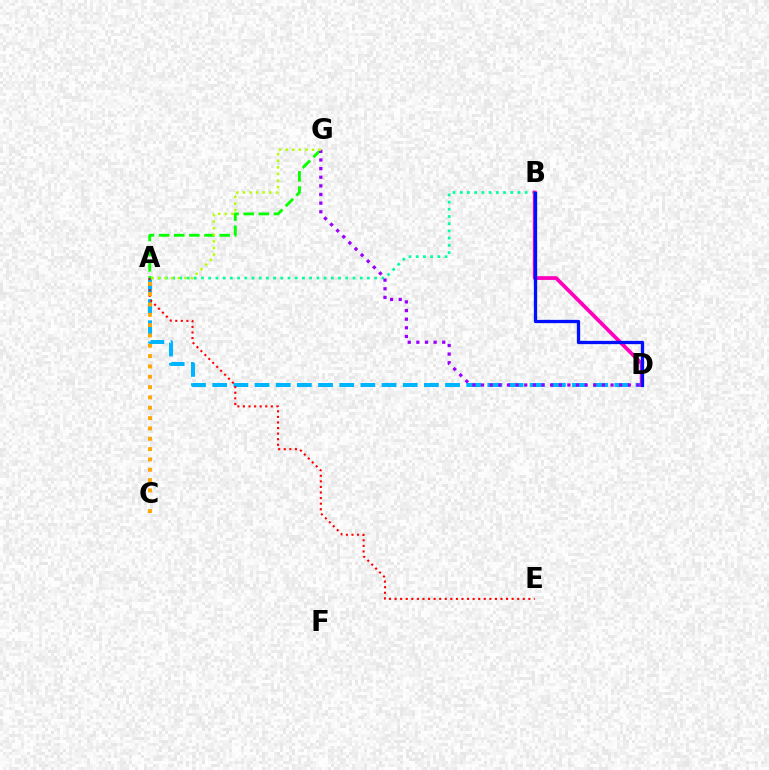{('A', 'D'): [{'color': '#00b5ff', 'line_style': 'dashed', 'thickness': 2.88}], ('A', 'E'): [{'color': '#ff0000', 'line_style': 'dotted', 'thickness': 1.51}], ('A', 'B'): [{'color': '#00ff9d', 'line_style': 'dotted', 'thickness': 1.96}], ('B', 'D'): [{'color': '#ff00bd', 'line_style': 'solid', 'thickness': 2.71}, {'color': '#0010ff', 'line_style': 'solid', 'thickness': 2.36}], ('A', 'G'): [{'color': '#08ff00', 'line_style': 'dashed', 'thickness': 2.06}, {'color': '#b3ff00', 'line_style': 'dotted', 'thickness': 1.79}], ('A', 'C'): [{'color': '#ffa500', 'line_style': 'dotted', 'thickness': 2.81}], ('D', 'G'): [{'color': '#9b00ff', 'line_style': 'dotted', 'thickness': 2.35}]}